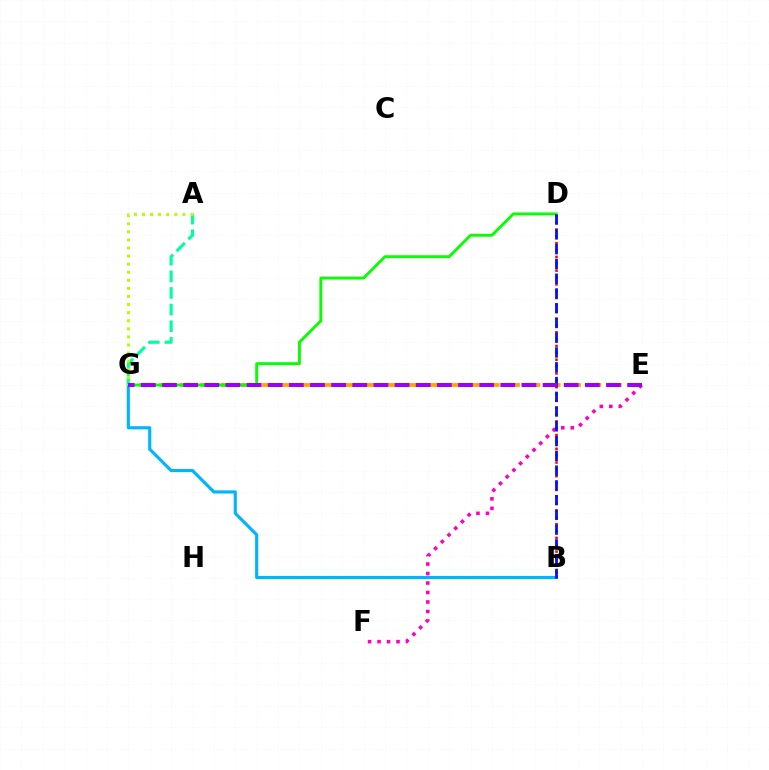{('E', 'F'): [{'color': '#ff00bd', 'line_style': 'dotted', 'thickness': 2.58}], ('B', 'G'): [{'color': '#00b5ff', 'line_style': 'solid', 'thickness': 2.26}], ('E', 'G'): [{'color': '#ffa500', 'line_style': 'dashed', 'thickness': 2.77}, {'color': '#9b00ff', 'line_style': 'dashed', 'thickness': 2.87}], ('A', 'G'): [{'color': '#00ff9d', 'line_style': 'dashed', 'thickness': 2.26}, {'color': '#b3ff00', 'line_style': 'dotted', 'thickness': 2.2}], ('D', 'G'): [{'color': '#08ff00', 'line_style': 'solid', 'thickness': 2.07}], ('B', 'D'): [{'color': '#ff0000', 'line_style': 'dotted', 'thickness': 1.86}, {'color': '#0010ff', 'line_style': 'dashed', 'thickness': 2.01}]}